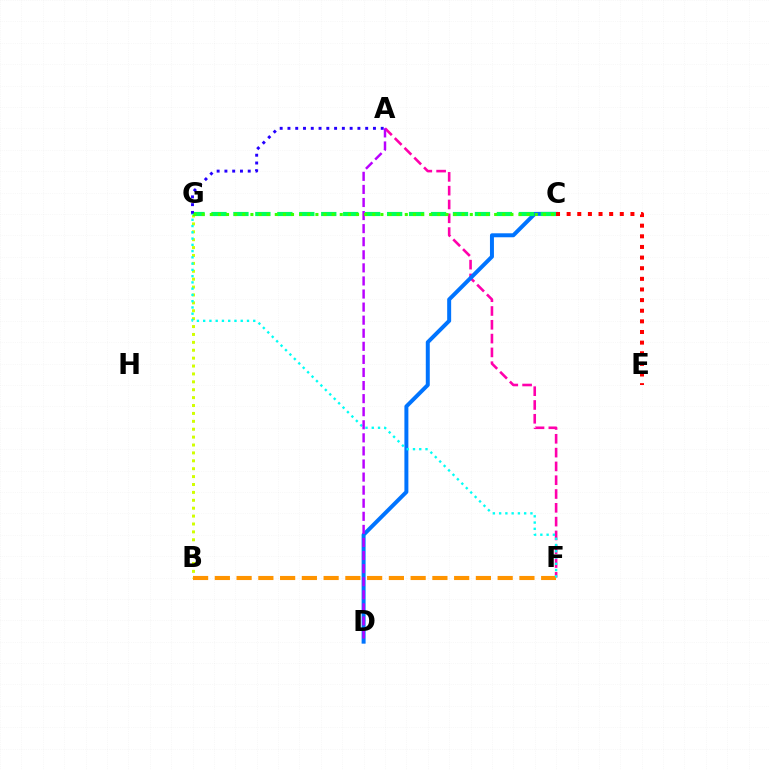{('A', 'F'): [{'color': '#ff00ac', 'line_style': 'dashed', 'thickness': 1.88}], ('B', 'G'): [{'color': '#d1ff00', 'line_style': 'dotted', 'thickness': 2.15}], ('C', 'D'): [{'color': '#0074ff', 'line_style': 'solid', 'thickness': 2.86}], ('C', 'G'): [{'color': '#00ff5c', 'line_style': 'dashed', 'thickness': 2.98}, {'color': '#3dff00', 'line_style': 'dotted', 'thickness': 2.21}], ('B', 'F'): [{'color': '#ff9400', 'line_style': 'dashed', 'thickness': 2.96}], ('A', 'G'): [{'color': '#2500ff', 'line_style': 'dotted', 'thickness': 2.11}], ('F', 'G'): [{'color': '#00fff6', 'line_style': 'dotted', 'thickness': 1.7}], ('C', 'E'): [{'color': '#ff0000', 'line_style': 'dotted', 'thickness': 2.89}], ('A', 'D'): [{'color': '#b900ff', 'line_style': 'dashed', 'thickness': 1.78}]}